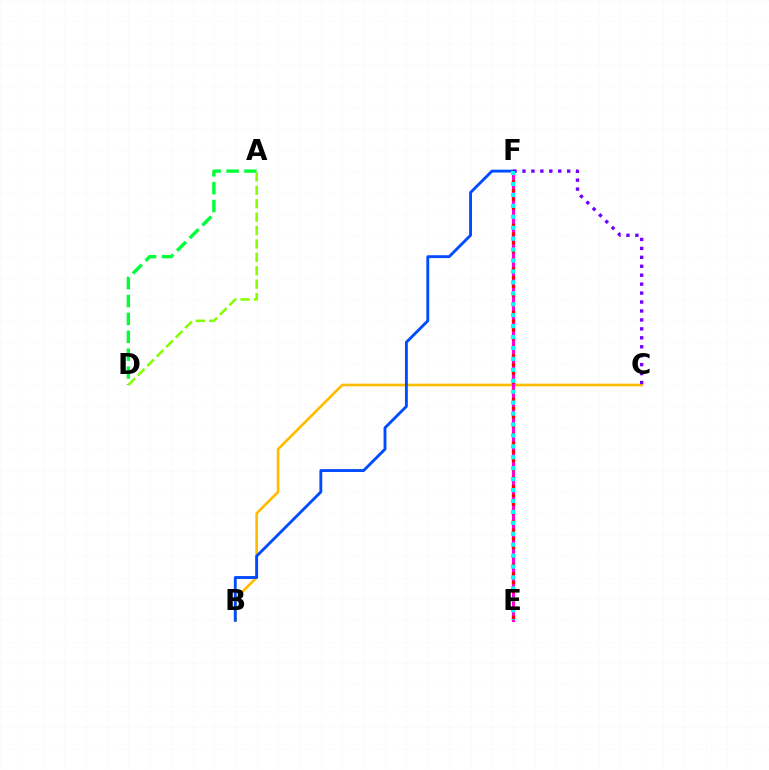{('B', 'C'): [{'color': '#ffbd00', 'line_style': 'solid', 'thickness': 1.92}], ('E', 'F'): [{'color': '#ff00cf', 'line_style': 'solid', 'thickness': 2.24}, {'color': '#ff0000', 'line_style': 'dotted', 'thickness': 2.37}, {'color': '#00fff6', 'line_style': 'dotted', 'thickness': 2.97}], ('A', 'D'): [{'color': '#00ff39', 'line_style': 'dashed', 'thickness': 2.43}, {'color': '#84ff00', 'line_style': 'dashed', 'thickness': 1.82}], ('B', 'F'): [{'color': '#004bff', 'line_style': 'solid', 'thickness': 2.06}], ('C', 'F'): [{'color': '#7200ff', 'line_style': 'dotted', 'thickness': 2.43}]}